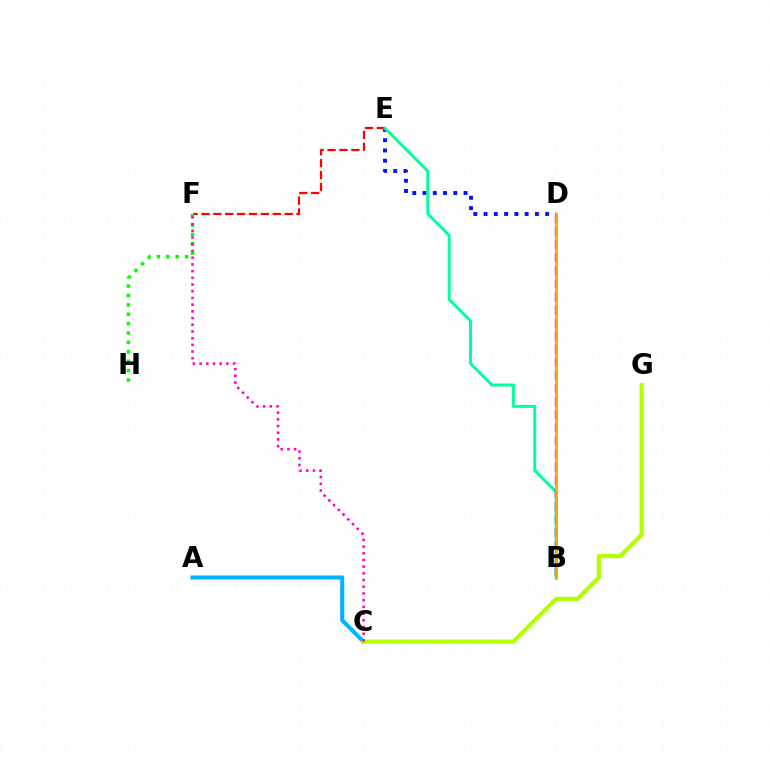{('E', 'F'): [{'color': '#ff0000', 'line_style': 'dashed', 'thickness': 1.61}], ('D', 'E'): [{'color': '#0010ff', 'line_style': 'dotted', 'thickness': 2.79}], ('B', 'E'): [{'color': '#00ff9d', 'line_style': 'solid', 'thickness': 2.14}], ('A', 'C'): [{'color': '#00b5ff', 'line_style': 'solid', 'thickness': 2.93}], ('F', 'H'): [{'color': '#08ff00', 'line_style': 'dotted', 'thickness': 2.55}], ('C', 'G'): [{'color': '#b3ff00', 'line_style': 'solid', 'thickness': 3.0}], ('C', 'F'): [{'color': '#ff00bd', 'line_style': 'dotted', 'thickness': 1.82}], ('B', 'D'): [{'color': '#9b00ff', 'line_style': 'dashed', 'thickness': 1.78}, {'color': '#ffa500', 'line_style': 'solid', 'thickness': 1.99}]}